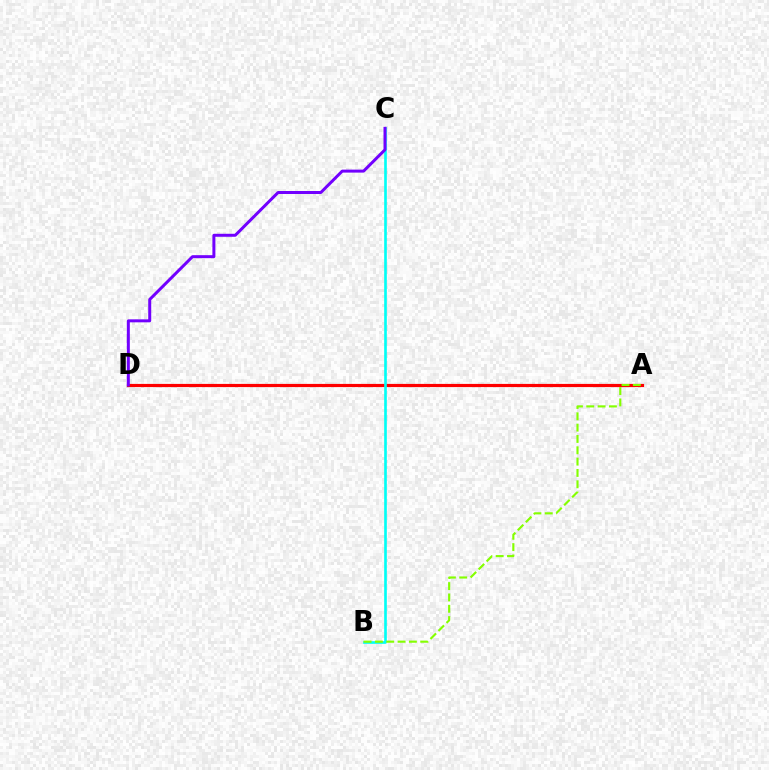{('A', 'D'): [{'color': '#ff0000', 'line_style': 'solid', 'thickness': 2.29}], ('B', 'C'): [{'color': '#00fff6', 'line_style': 'solid', 'thickness': 1.91}], ('A', 'B'): [{'color': '#84ff00', 'line_style': 'dashed', 'thickness': 1.54}], ('C', 'D'): [{'color': '#7200ff', 'line_style': 'solid', 'thickness': 2.15}]}